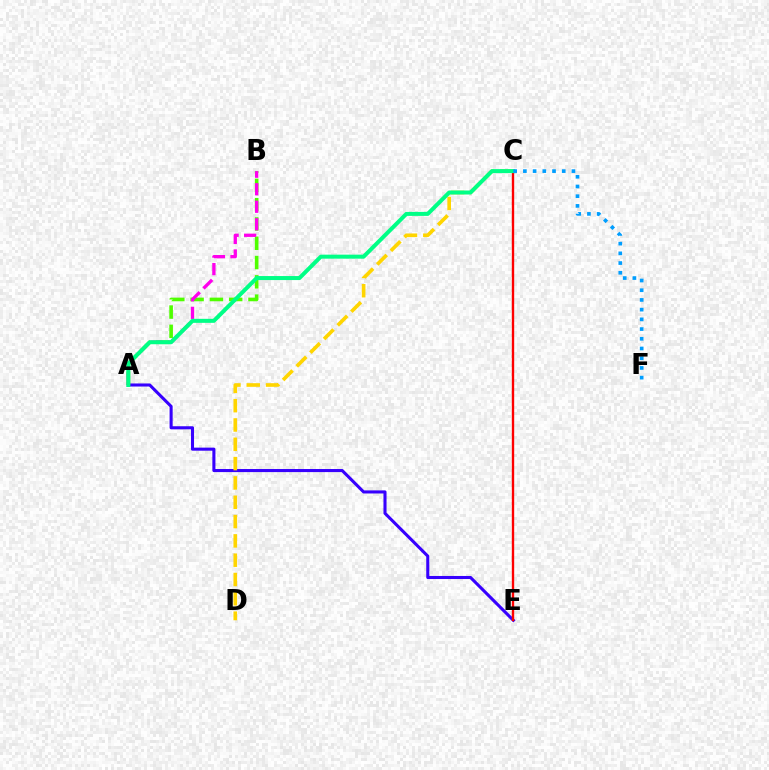{('A', 'E'): [{'color': '#3700ff', 'line_style': 'solid', 'thickness': 2.21}], ('A', 'B'): [{'color': '#4fff00', 'line_style': 'dashed', 'thickness': 2.62}, {'color': '#ff00ed', 'line_style': 'dashed', 'thickness': 2.38}], ('C', 'E'): [{'color': '#ff0000', 'line_style': 'solid', 'thickness': 1.7}], ('C', 'D'): [{'color': '#ffd500', 'line_style': 'dashed', 'thickness': 2.62}], ('A', 'C'): [{'color': '#00ff86', 'line_style': 'solid', 'thickness': 2.89}], ('C', 'F'): [{'color': '#009eff', 'line_style': 'dotted', 'thickness': 2.64}]}